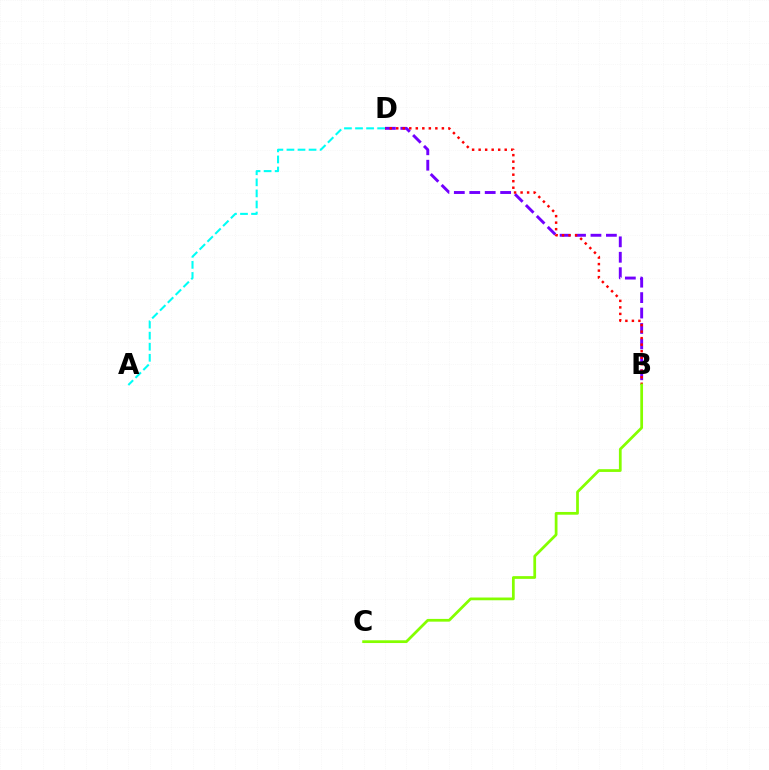{('A', 'D'): [{'color': '#00fff6', 'line_style': 'dashed', 'thickness': 1.5}], ('B', 'D'): [{'color': '#7200ff', 'line_style': 'dashed', 'thickness': 2.1}, {'color': '#ff0000', 'line_style': 'dotted', 'thickness': 1.77}], ('B', 'C'): [{'color': '#84ff00', 'line_style': 'solid', 'thickness': 1.98}]}